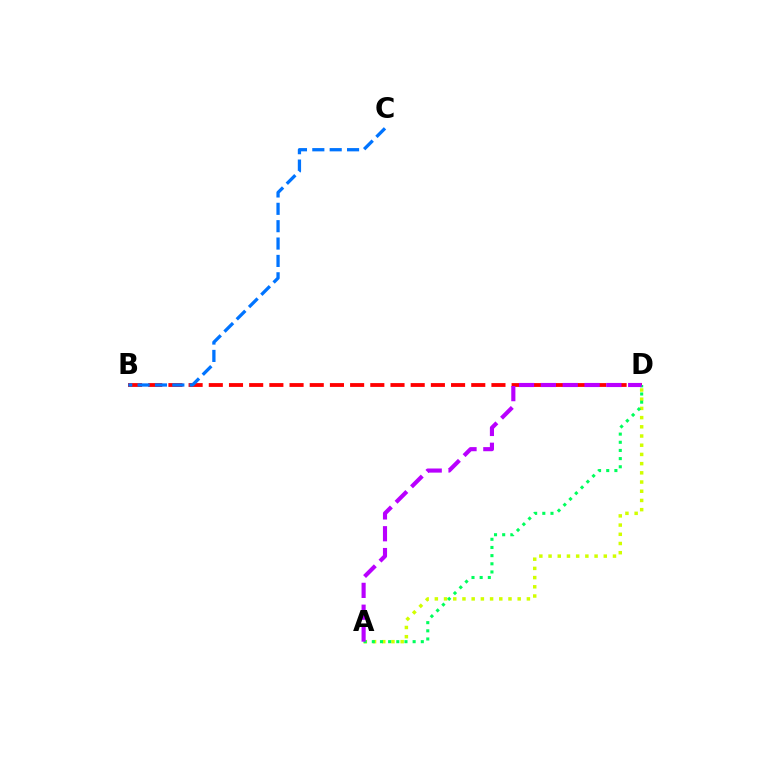{('B', 'D'): [{'color': '#ff0000', 'line_style': 'dashed', 'thickness': 2.74}], ('A', 'D'): [{'color': '#d1ff00', 'line_style': 'dotted', 'thickness': 2.5}, {'color': '#00ff5c', 'line_style': 'dotted', 'thickness': 2.22}, {'color': '#b900ff', 'line_style': 'dashed', 'thickness': 2.97}], ('B', 'C'): [{'color': '#0074ff', 'line_style': 'dashed', 'thickness': 2.36}]}